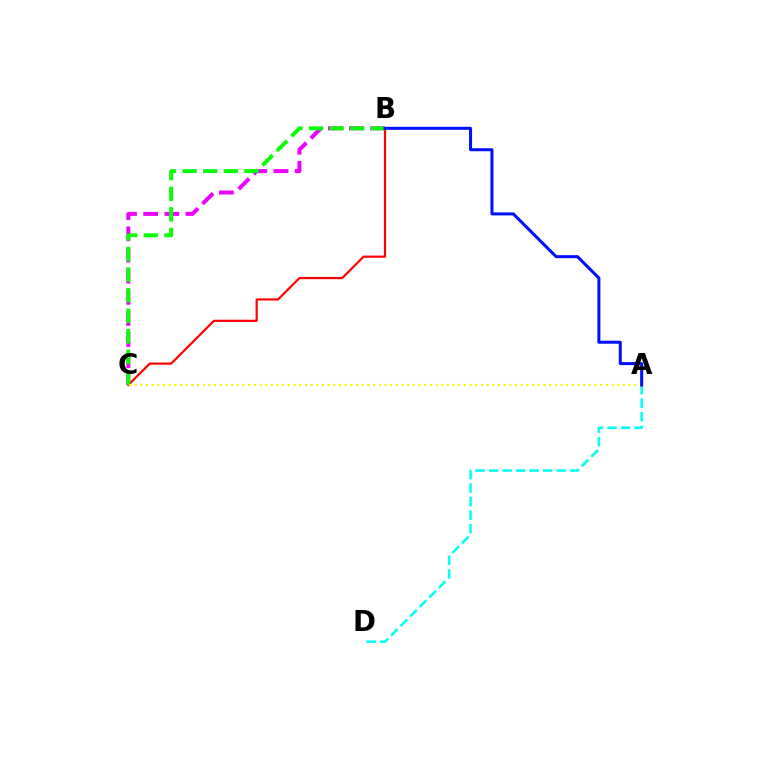{('B', 'C'): [{'color': '#ee00ff', 'line_style': 'dashed', 'thickness': 2.87}, {'color': '#ff0000', 'line_style': 'solid', 'thickness': 1.58}, {'color': '#08ff00', 'line_style': 'dashed', 'thickness': 2.8}], ('A', 'D'): [{'color': '#00fff6', 'line_style': 'dashed', 'thickness': 1.84}], ('A', 'C'): [{'color': '#fcf500', 'line_style': 'dotted', 'thickness': 1.54}], ('A', 'B'): [{'color': '#0010ff', 'line_style': 'solid', 'thickness': 2.18}]}